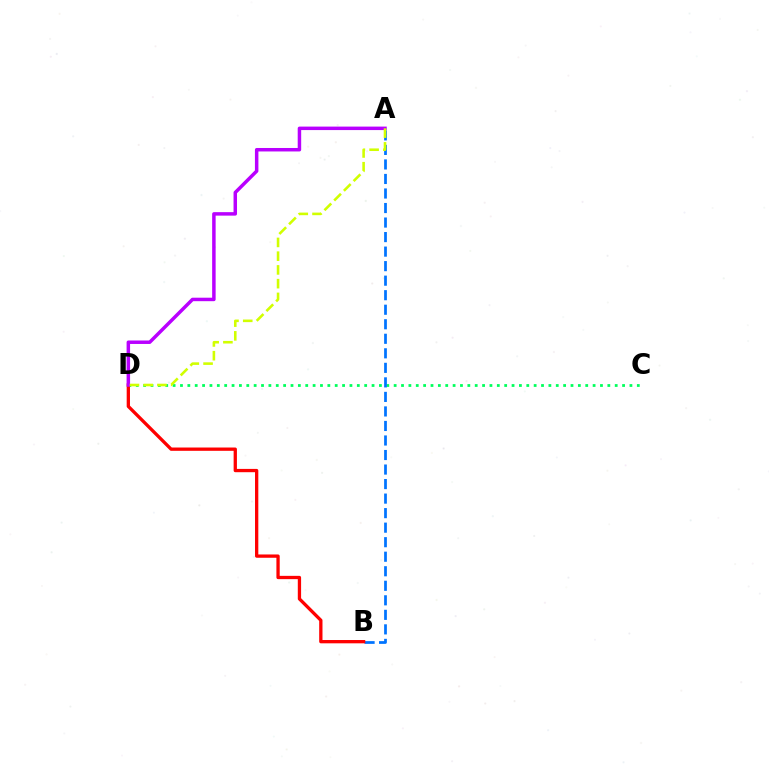{('C', 'D'): [{'color': '#00ff5c', 'line_style': 'dotted', 'thickness': 2.0}], ('A', 'B'): [{'color': '#0074ff', 'line_style': 'dashed', 'thickness': 1.97}], ('B', 'D'): [{'color': '#ff0000', 'line_style': 'solid', 'thickness': 2.37}], ('A', 'D'): [{'color': '#b900ff', 'line_style': 'solid', 'thickness': 2.51}, {'color': '#d1ff00', 'line_style': 'dashed', 'thickness': 1.87}]}